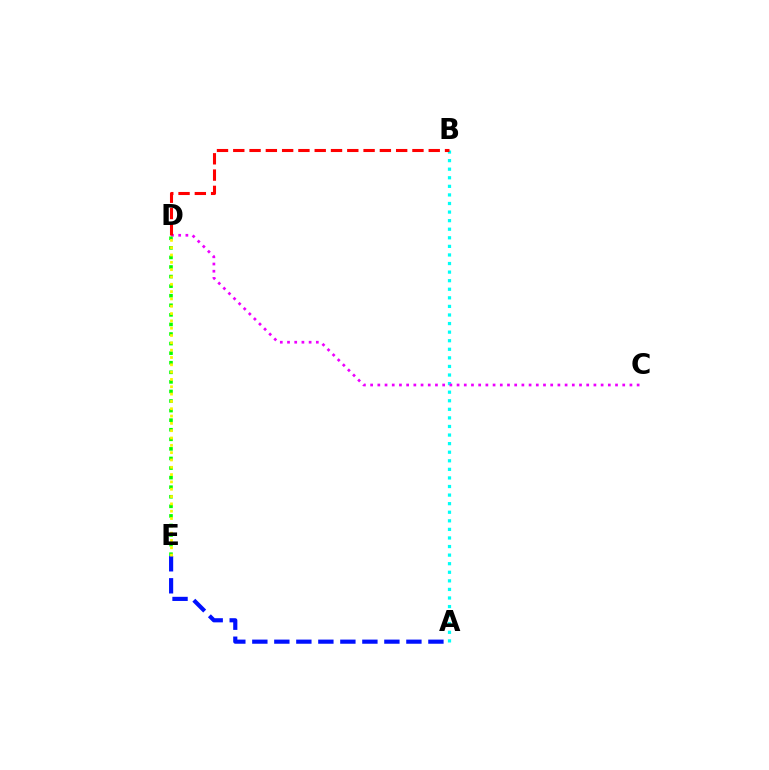{('A', 'B'): [{'color': '#00fff6', 'line_style': 'dotted', 'thickness': 2.33}], ('A', 'E'): [{'color': '#0010ff', 'line_style': 'dashed', 'thickness': 2.99}], ('C', 'D'): [{'color': '#ee00ff', 'line_style': 'dotted', 'thickness': 1.96}], ('B', 'D'): [{'color': '#ff0000', 'line_style': 'dashed', 'thickness': 2.21}], ('D', 'E'): [{'color': '#08ff00', 'line_style': 'dotted', 'thickness': 2.6}, {'color': '#fcf500', 'line_style': 'dotted', 'thickness': 1.99}]}